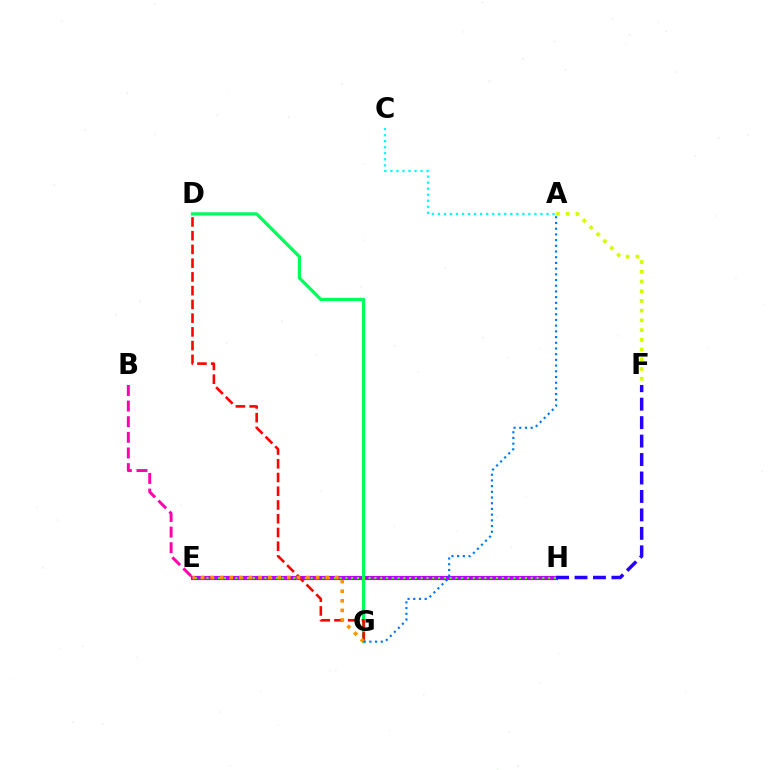{('A', 'F'): [{'color': '#d1ff00', 'line_style': 'dotted', 'thickness': 2.64}], ('E', 'H'): [{'color': '#b900ff', 'line_style': 'solid', 'thickness': 2.99}, {'color': '#3dff00', 'line_style': 'dotted', 'thickness': 1.57}], ('D', 'G'): [{'color': '#00ff5c', 'line_style': 'solid', 'thickness': 2.32}, {'color': '#ff0000', 'line_style': 'dashed', 'thickness': 1.87}], ('B', 'E'): [{'color': '#ff00ac', 'line_style': 'dashed', 'thickness': 2.12}], ('E', 'G'): [{'color': '#ff9400', 'line_style': 'dotted', 'thickness': 2.6}], ('A', 'G'): [{'color': '#0074ff', 'line_style': 'dotted', 'thickness': 1.55}], ('A', 'C'): [{'color': '#00fff6', 'line_style': 'dotted', 'thickness': 1.64}], ('F', 'H'): [{'color': '#2500ff', 'line_style': 'dashed', 'thickness': 2.51}]}